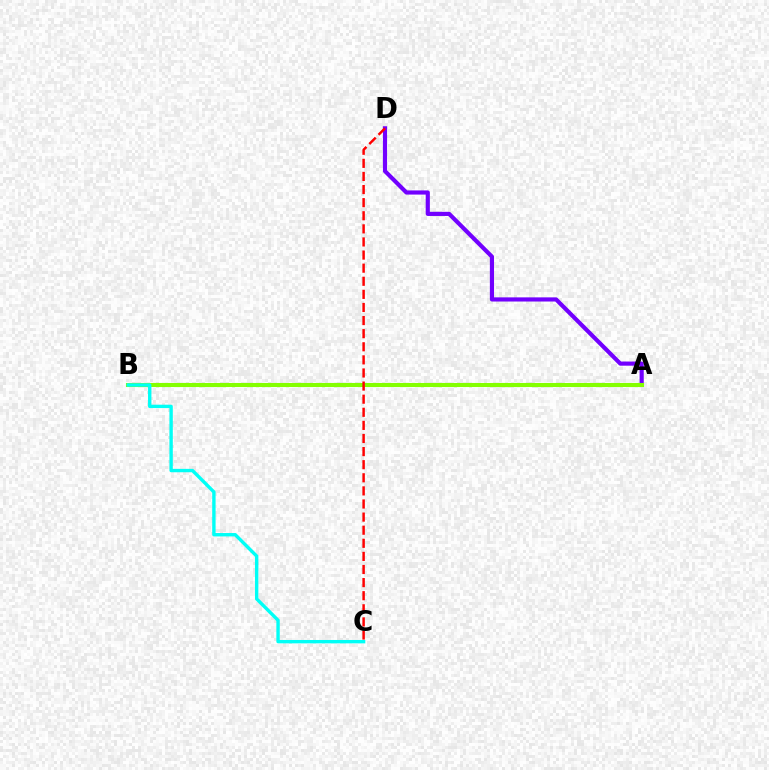{('A', 'D'): [{'color': '#7200ff', 'line_style': 'solid', 'thickness': 2.99}], ('A', 'B'): [{'color': '#84ff00', 'line_style': 'solid', 'thickness': 2.94}], ('B', 'C'): [{'color': '#00fff6', 'line_style': 'solid', 'thickness': 2.44}], ('C', 'D'): [{'color': '#ff0000', 'line_style': 'dashed', 'thickness': 1.78}]}